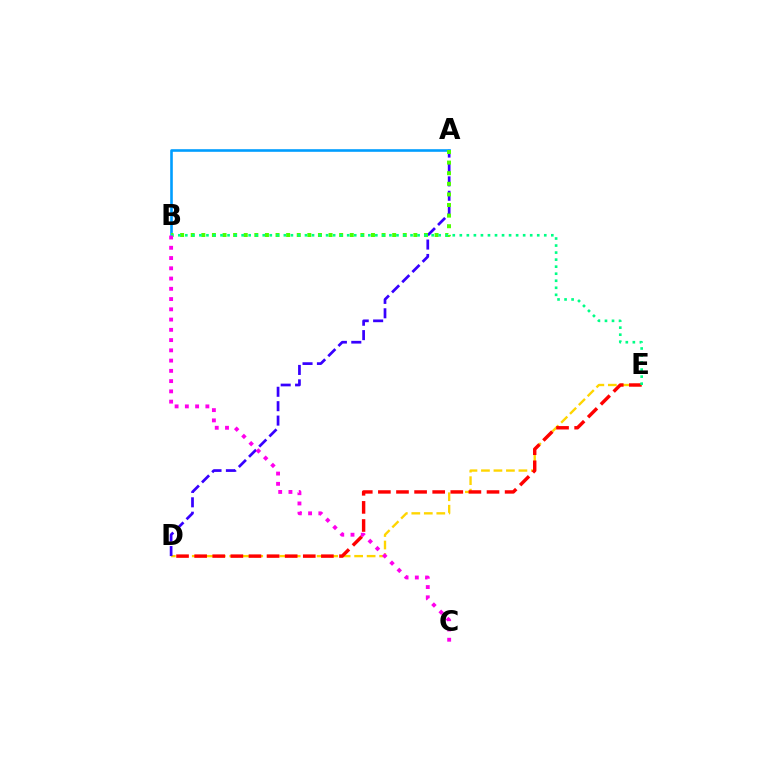{('D', 'E'): [{'color': '#ffd500', 'line_style': 'dashed', 'thickness': 1.7}, {'color': '#ff0000', 'line_style': 'dashed', 'thickness': 2.46}], ('A', 'D'): [{'color': '#3700ff', 'line_style': 'dashed', 'thickness': 1.96}], ('A', 'B'): [{'color': '#009eff', 'line_style': 'solid', 'thickness': 1.88}, {'color': '#4fff00', 'line_style': 'dotted', 'thickness': 2.88}], ('B', 'E'): [{'color': '#00ff86', 'line_style': 'dotted', 'thickness': 1.91}], ('B', 'C'): [{'color': '#ff00ed', 'line_style': 'dotted', 'thickness': 2.79}]}